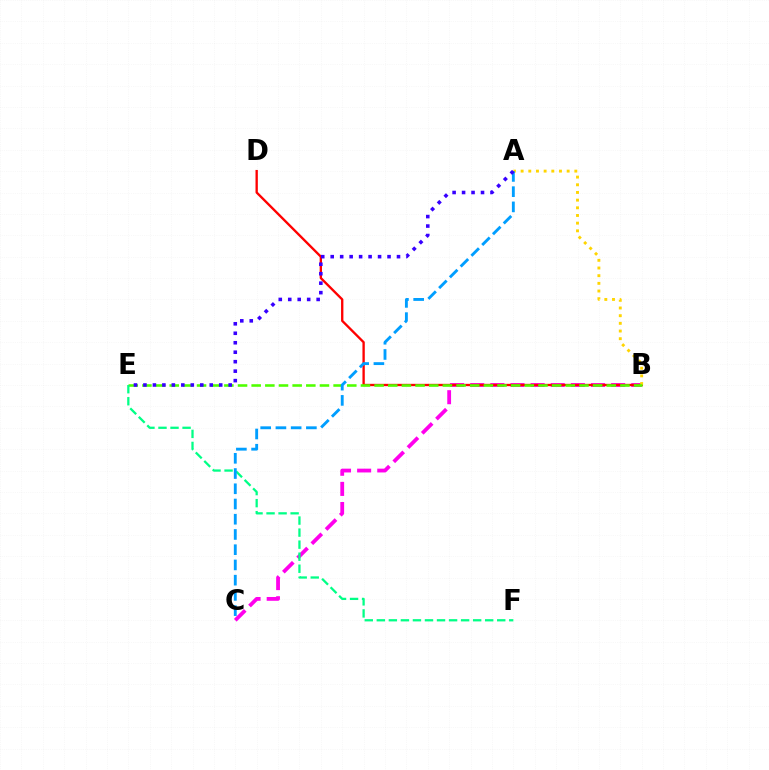{('B', 'C'): [{'color': '#ff00ed', 'line_style': 'dashed', 'thickness': 2.73}], ('B', 'D'): [{'color': '#ff0000', 'line_style': 'solid', 'thickness': 1.68}], ('A', 'B'): [{'color': '#ffd500', 'line_style': 'dotted', 'thickness': 2.08}], ('B', 'E'): [{'color': '#4fff00', 'line_style': 'dashed', 'thickness': 1.86}], ('E', 'F'): [{'color': '#00ff86', 'line_style': 'dashed', 'thickness': 1.64}], ('A', 'C'): [{'color': '#009eff', 'line_style': 'dashed', 'thickness': 2.07}], ('A', 'E'): [{'color': '#3700ff', 'line_style': 'dotted', 'thickness': 2.57}]}